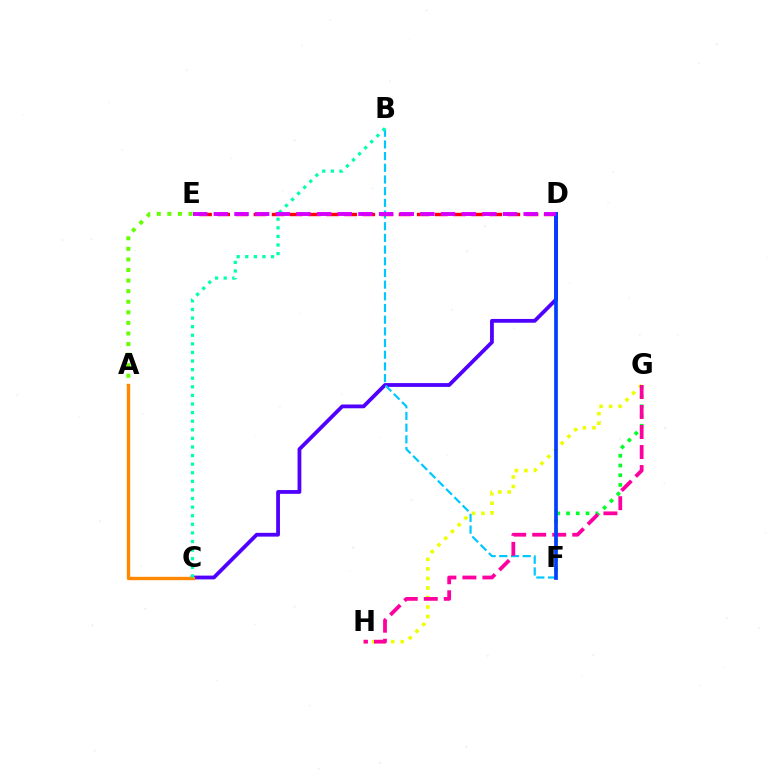{('C', 'D'): [{'color': '#4f00ff', 'line_style': 'solid', 'thickness': 2.73}], ('A', 'E'): [{'color': '#66ff00', 'line_style': 'dotted', 'thickness': 2.87}], ('F', 'G'): [{'color': '#00ff27', 'line_style': 'dotted', 'thickness': 2.64}], ('G', 'H'): [{'color': '#eeff00', 'line_style': 'dotted', 'thickness': 2.59}, {'color': '#ff00a0', 'line_style': 'dashed', 'thickness': 2.72}], ('B', 'F'): [{'color': '#00c7ff', 'line_style': 'dashed', 'thickness': 1.59}], ('A', 'C'): [{'color': '#ff8800', 'line_style': 'solid', 'thickness': 2.42}], ('D', 'E'): [{'color': '#ff0000', 'line_style': 'dashed', 'thickness': 2.46}, {'color': '#d600ff', 'line_style': 'dashed', 'thickness': 2.81}], ('D', 'F'): [{'color': '#003fff', 'line_style': 'solid', 'thickness': 2.66}], ('B', 'C'): [{'color': '#00ffaf', 'line_style': 'dotted', 'thickness': 2.33}]}